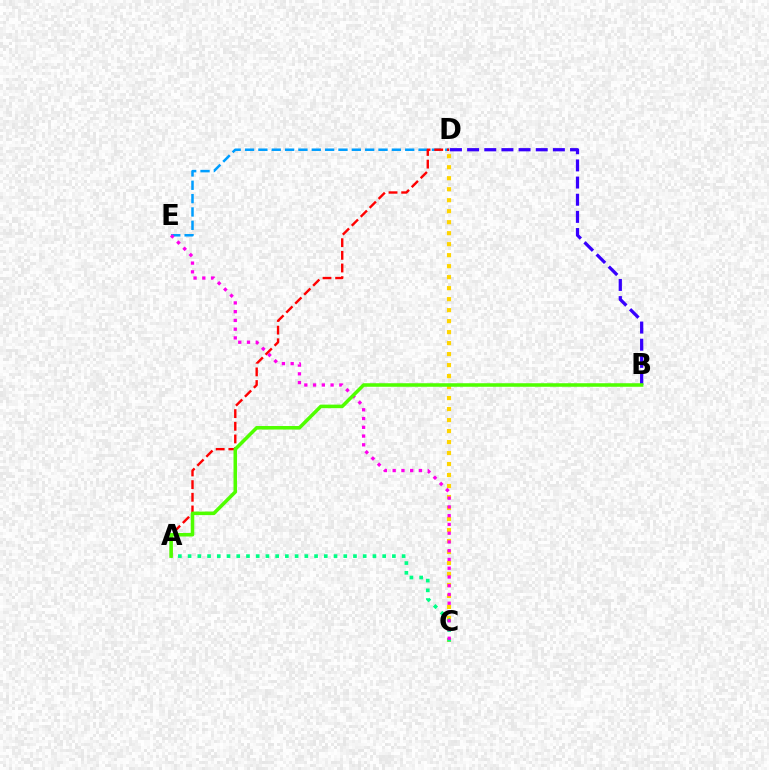{('D', 'E'): [{'color': '#009eff', 'line_style': 'dashed', 'thickness': 1.81}], ('C', 'D'): [{'color': '#ffd500', 'line_style': 'dotted', 'thickness': 2.99}], ('A', 'C'): [{'color': '#00ff86', 'line_style': 'dotted', 'thickness': 2.64}], ('A', 'D'): [{'color': '#ff0000', 'line_style': 'dashed', 'thickness': 1.72}], ('B', 'D'): [{'color': '#3700ff', 'line_style': 'dashed', 'thickness': 2.33}], ('C', 'E'): [{'color': '#ff00ed', 'line_style': 'dotted', 'thickness': 2.38}], ('A', 'B'): [{'color': '#4fff00', 'line_style': 'solid', 'thickness': 2.55}]}